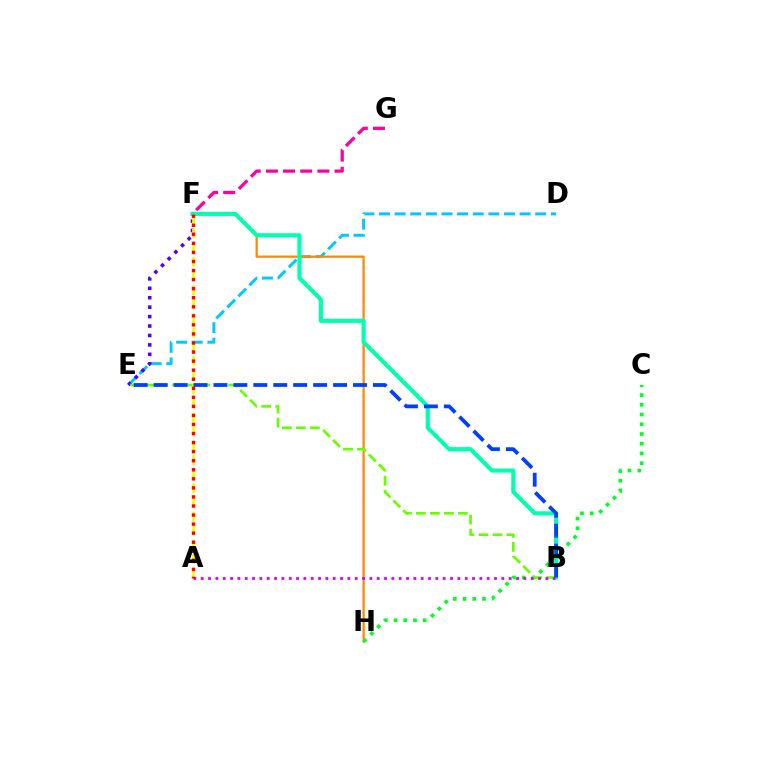{('D', 'E'): [{'color': '#00c7ff', 'line_style': 'dashed', 'thickness': 2.12}], ('F', 'H'): [{'color': '#ff8800', 'line_style': 'solid', 'thickness': 1.62}], ('F', 'G'): [{'color': '#ff00a0', 'line_style': 'dashed', 'thickness': 2.33}], ('E', 'F'): [{'color': '#4f00ff', 'line_style': 'dotted', 'thickness': 2.56}], ('B', 'F'): [{'color': '#00ffaf', 'line_style': 'solid', 'thickness': 2.96}], ('C', 'H'): [{'color': '#00ff27', 'line_style': 'dotted', 'thickness': 2.64}], ('B', 'E'): [{'color': '#66ff00', 'line_style': 'dashed', 'thickness': 1.9}, {'color': '#003fff', 'line_style': 'dashed', 'thickness': 2.71}], ('A', 'B'): [{'color': '#d600ff', 'line_style': 'dotted', 'thickness': 1.99}], ('A', 'F'): [{'color': '#eeff00', 'line_style': 'dashed', 'thickness': 1.92}, {'color': '#ff0000', 'line_style': 'dotted', 'thickness': 2.46}]}